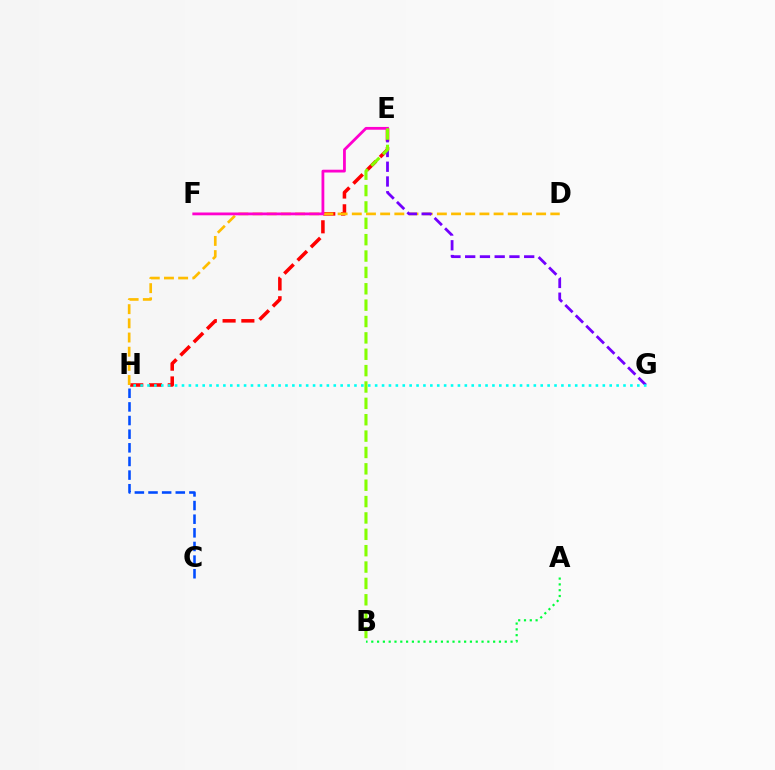{('A', 'B'): [{'color': '#00ff39', 'line_style': 'dotted', 'thickness': 1.58}], ('C', 'H'): [{'color': '#004bff', 'line_style': 'dashed', 'thickness': 1.85}], ('E', 'H'): [{'color': '#ff0000', 'line_style': 'dashed', 'thickness': 2.55}], ('D', 'H'): [{'color': '#ffbd00', 'line_style': 'dashed', 'thickness': 1.93}], ('E', 'G'): [{'color': '#7200ff', 'line_style': 'dashed', 'thickness': 2.0}], ('E', 'F'): [{'color': '#ff00cf', 'line_style': 'solid', 'thickness': 2.01}], ('G', 'H'): [{'color': '#00fff6', 'line_style': 'dotted', 'thickness': 1.87}], ('B', 'E'): [{'color': '#84ff00', 'line_style': 'dashed', 'thickness': 2.22}]}